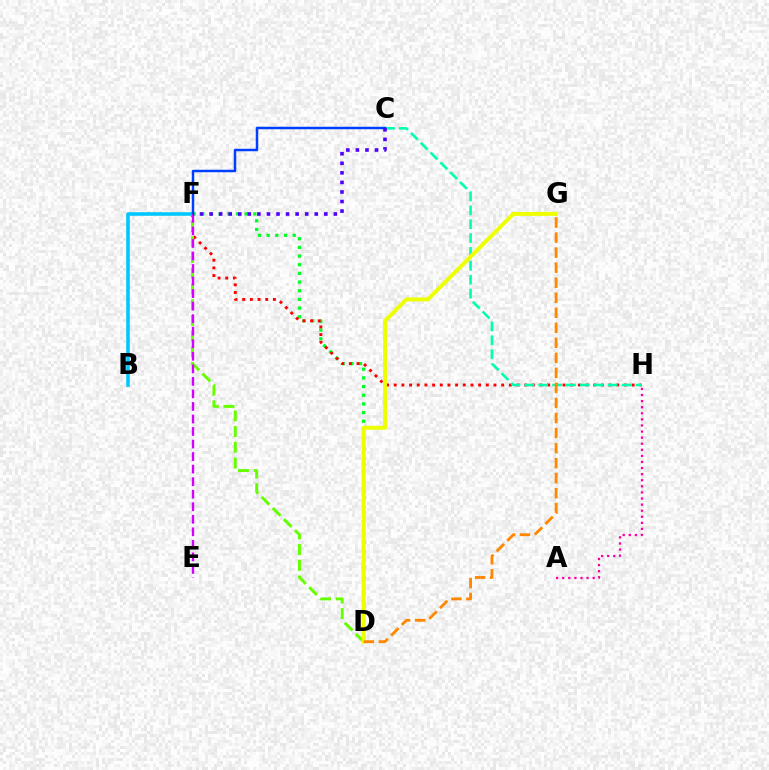{('B', 'F'): [{'color': '#00c7ff', 'line_style': 'solid', 'thickness': 2.57}], ('D', 'F'): [{'color': '#00ff27', 'line_style': 'dotted', 'thickness': 2.36}, {'color': '#66ff00', 'line_style': 'dashed', 'thickness': 2.13}], ('F', 'H'): [{'color': '#ff0000', 'line_style': 'dotted', 'thickness': 2.08}], ('C', 'H'): [{'color': '#00ffaf', 'line_style': 'dashed', 'thickness': 1.89}], ('D', 'G'): [{'color': '#eeff00', 'line_style': 'solid', 'thickness': 2.84}, {'color': '#ff8800', 'line_style': 'dashed', 'thickness': 2.04}], ('C', 'F'): [{'color': '#003fff', 'line_style': 'solid', 'thickness': 1.79}, {'color': '#4f00ff', 'line_style': 'dotted', 'thickness': 2.6}], ('E', 'F'): [{'color': '#d600ff', 'line_style': 'dashed', 'thickness': 1.7}], ('A', 'H'): [{'color': '#ff00a0', 'line_style': 'dotted', 'thickness': 1.65}]}